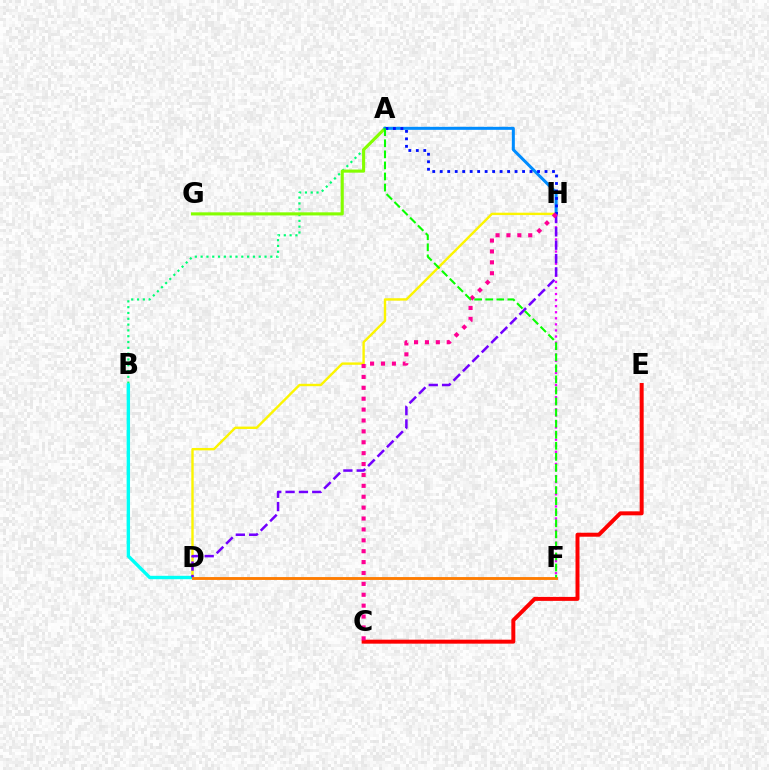{('A', 'B'): [{'color': '#00ff74', 'line_style': 'dotted', 'thickness': 1.58}], ('C', 'E'): [{'color': '#ff0000', 'line_style': 'solid', 'thickness': 2.86}], ('A', 'G'): [{'color': '#84ff00', 'line_style': 'solid', 'thickness': 2.23}], ('A', 'H'): [{'color': '#008cff', 'line_style': 'solid', 'thickness': 2.17}, {'color': '#0010ff', 'line_style': 'dotted', 'thickness': 2.03}], ('F', 'H'): [{'color': '#ee00ff', 'line_style': 'dotted', 'thickness': 1.65}], ('D', 'H'): [{'color': '#fcf500', 'line_style': 'solid', 'thickness': 1.72}, {'color': '#7200ff', 'line_style': 'dashed', 'thickness': 1.81}], ('B', 'D'): [{'color': '#00fff6', 'line_style': 'solid', 'thickness': 2.44}], ('D', 'F'): [{'color': '#ff7c00', 'line_style': 'solid', 'thickness': 2.07}], ('C', 'H'): [{'color': '#ff0094', 'line_style': 'dotted', 'thickness': 2.96}], ('A', 'F'): [{'color': '#08ff00', 'line_style': 'dashed', 'thickness': 1.5}]}